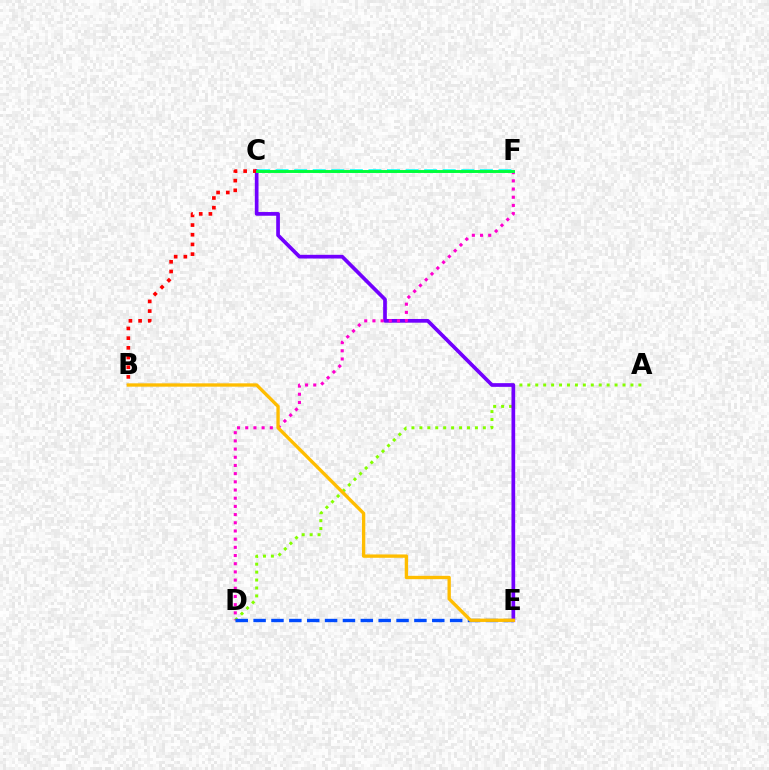{('A', 'D'): [{'color': '#84ff00', 'line_style': 'dotted', 'thickness': 2.16}], ('C', 'E'): [{'color': '#7200ff', 'line_style': 'solid', 'thickness': 2.66}], ('C', 'F'): [{'color': '#00fff6', 'line_style': 'dashed', 'thickness': 2.52}, {'color': '#00ff39', 'line_style': 'solid', 'thickness': 2.1}], ('D', 'F'): [{'color': '#ff00cf', 'line_style': 'dotted', 'thickness': 2.22}], ('B', 'C'): [{'color': '#ff0000', 'line_style': 'dotted', 'thickness': 2.63}], ('D', 'E'): [{'color': '#004bff', 'line_style': 'dashed', 'thickness': 2.43}], ('B', 'E'): [{'color': '#ffbd00', 'line_style': 'solid', 'thickness': 2.4}]}